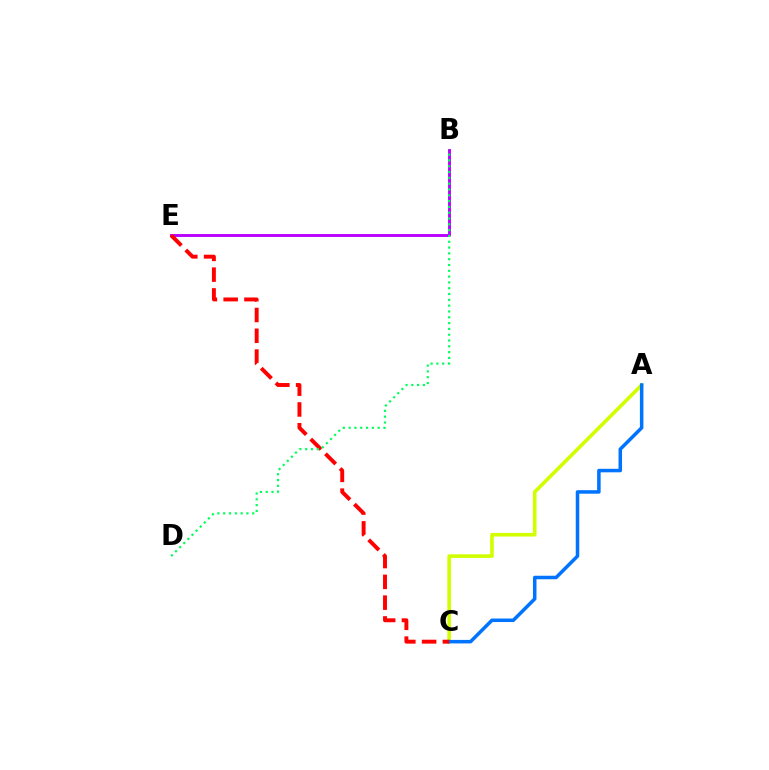{('A', 'C'): [{'color': '#d1ff00', 'line_style': 'solid', 'thickness': 2.61}, {'color': '#0074ff', 'line_style': 'solid', 'thickness': 2.53}], ('B', 'E'): [{'color': '#b900ff', 'line_style': 'solid', 'thickness': 2.1}], ('C', 'E'): [{'color': '#ff0000', 'line_style': 'dashed', 'thickness': 2.82}], ('B', 'D'): [{'color': '#00ff5c', 'line_style': 'dotted', 'thickness': 1.58}]}